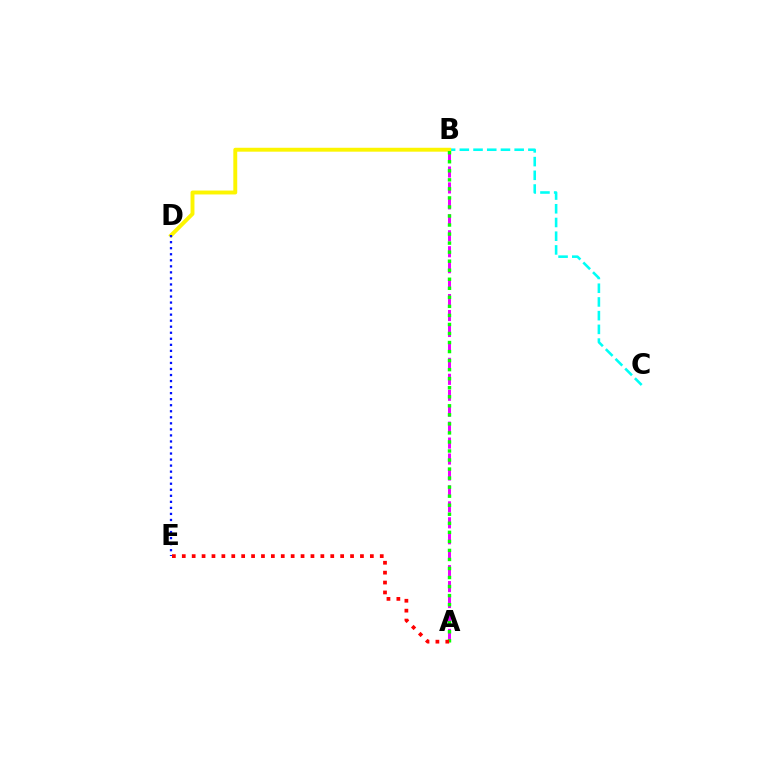{('B', 'C'): [{'color': '#00fff6', 'line_style': 'dashed', 'thickness': 1.86}], ('A', 'B'): [{'color': '#ee00ff', 'line_style': 'dashed', 'thickness': 2.17}, {'color': '#08ff00', 'line_style': 'dotted', 'thickness': 2.46}], ('B', 'D'): [{'color': '#fcf500', 'line_style': 'solid', 'thickness': 2.81}], ('D', 'E'): [{'color': '#0010ff', 'line_style': 'dotted', 'thickness': 1.64}], ('A', 'E'): [{'color': '#ff0000', 'line_style': 'dotted', 'thickness': 2.69}]}